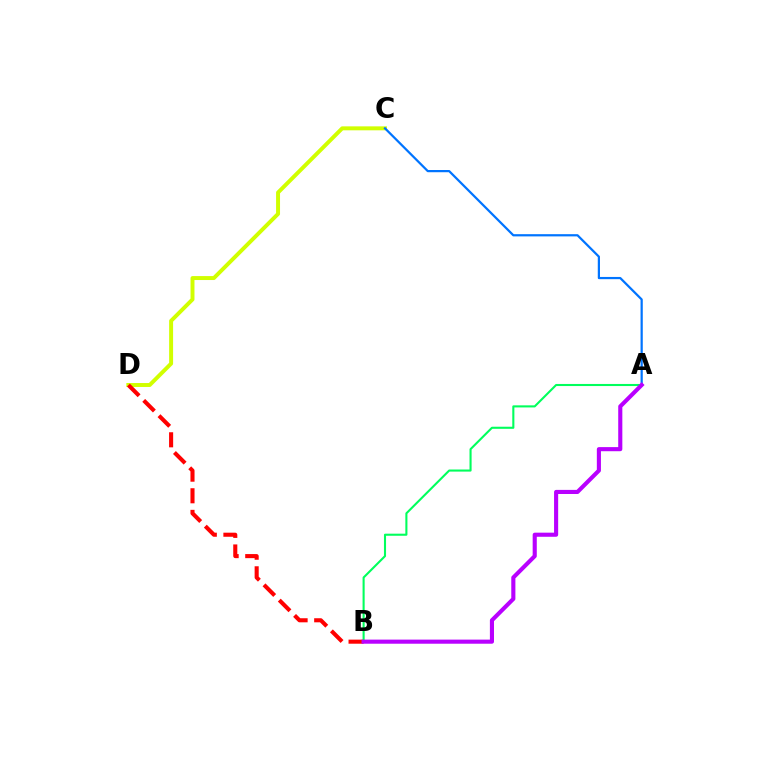{('C', 'D'): [{'color': '#d1ff00', 'line_style': 'solid', 'thickness': 2.85}], ('B', 'D'): [{'color': '#ff0000', 'line_style': 'dashed', 'thickness': 2.94}], ('A', 'B'): [{'color': '#00ff5c', 'line_style': 'solid', 'thickness': 1.51}, {'color': '#b900ff', 'line_style': 'solid', 'thickness': 2.96}], ('A', 'C'): [{'color': '#0074ff', 'line_style': 'solid', 'thickness': 1.6}]}